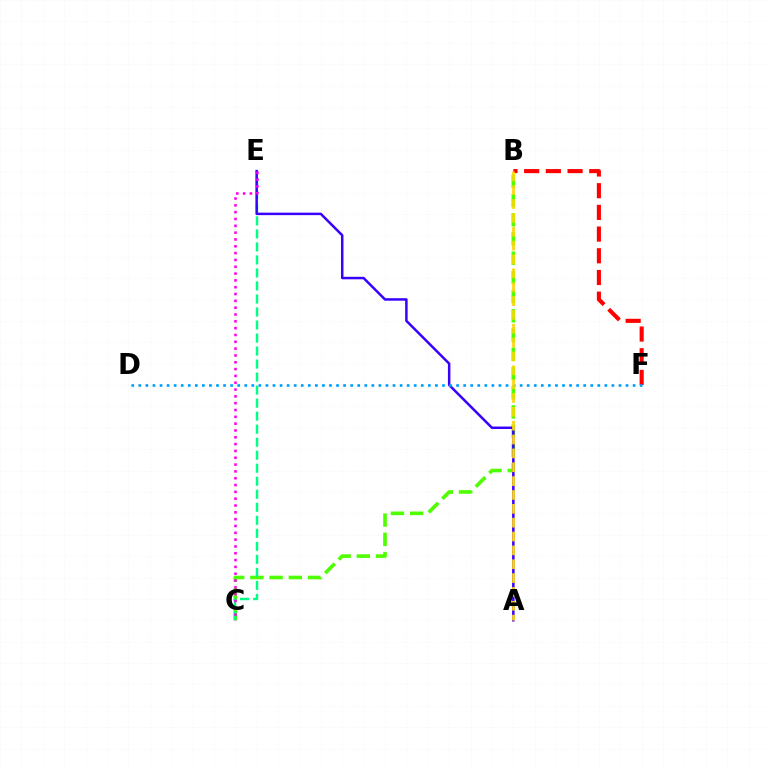{('B', 'C'): [{'color': '#4fff00', 'line_style': 'dashed', 'thickness': 2.61}], ('C', 'E'): [{'color': '#00ff86', 'line_style': 'dashed', 'thickness': 1.77}, {'color': '#ff00ed', 'line_style': 'dotted', 'thickness': 1.85}], ('B', 'F'): [{'color': '#ff0000', 'line_style': 'dashed', 'thickness': 2.95}], ('A', 'E'): [{'color': '#3700ff', 'line_style': 'solid', 'thickness': 1.79}], ('D', 'F'): [{'color': '#009eff', 'line_style': 'dotted', 'thickness': 1.92}], ('A', 'B'): [{'color': '#ffd500', 'line_style': 'dashed', 'thickness': 1.88}]}